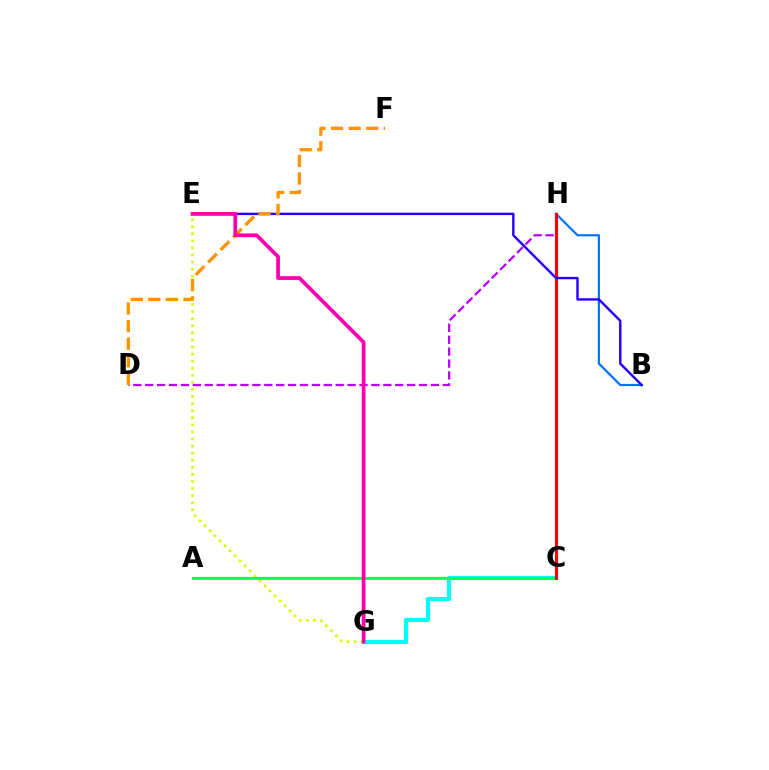{('B', 'H'): [{'color': '#0074ff', 'line_style': 'solid', 'thickness': 1.59}], ('E', 'G'): [{'color': '#d1ff00', 'line_style': 'dotted', 'thickness': 1.92}, {'color': '#ff00ac', 'line_style': 'solid', 'thickness': 2.69}], ('A', 'C'): [{'color': '#3dff00', 'line_style': 'solid', 'thickness': 1.54}, {'color': '#00ff5c', 'line_style': 'solid', 'thickness': 1.92}], ('C', 'G'): [{'color': '#00fff6', 'line_style': 'solid', 'thickness': 2.99}], ('D', 'H'): [{'color': '#b900ff', 'line_style': 'dashed', 'thickness': 1.62}], ('C', 'H'): [{'color': '#ff0000', 'line_style': 'solid', 'thickness': 2.24}], ('B', 'E'): [{'color': '#2500ff', 'line_style': 'solid', 'thickness': 1.74}], ('D', 'F'): [{'color': '#ff9400', 'line_style': 'dashed', 'thickness': 2.39}]}